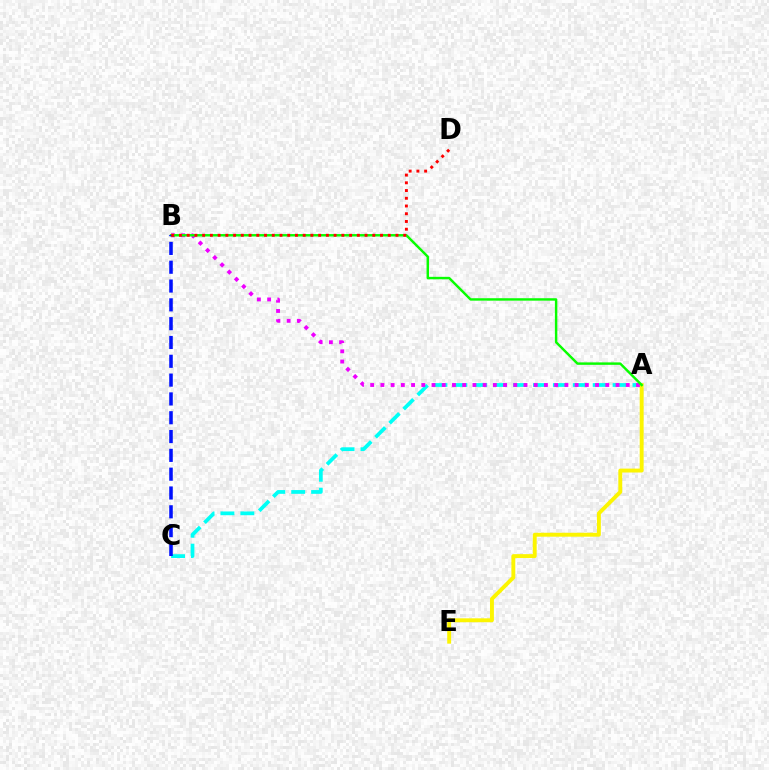{('A', 'C'): [{'color': '#00fff6', 'line_style': 'dashed', 'thickness': 2.7}], ('A', 'E'): [{'color': '#fcf500', 'line_style': 'solid', 'thickness': 2.81}], ('A', 'B'): [{'color': '#ee00ff', 'line_style': 'dotted', 'thickness': 2.78}, {'color': '#08ff00', 'line_style': 'solid', 'thickness': 1.76}], ('B', 'C'): [{'color': '#0010ff', 'line_style': 'dashed', 'thickness': 2.56}], ('B', 'D'): [{'color': '#ff0000', 'line_style': 'dotted', 'thickness': 2.1}]}